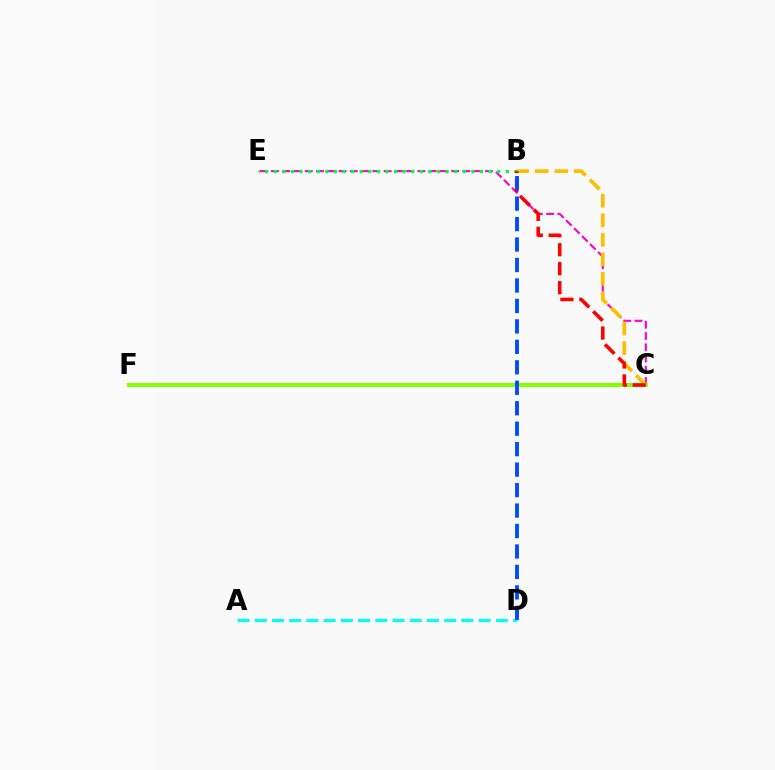{('C', 'E'): [{'color': '#ff00cf', 'line_style': 'dashed', 'thickness': 1.53}], ('B', 'C'): [{'color': '#ffbd00', 'line_style': 'dashed', 'thickness': 2.65}, {'color': '#ff0000', 'line_style': 'dashed', 'thickness': 2.58}], ('B', 'E'): [{'color': '#00ff39', 'line_style': 'dotted', 'thickness': 2.33}], ('C', 'F'): [{'color': '#7200ff', 'line_style': 'solid', 'thickness': 1.86}, {'color': '#84ff00', 'line_style': 'solid', 'thickness': 2.87}], ('A', 'D'): [{'color': '#00fff6', 'line_style': 'dashed', 'thickness': 2.34}], ('B', 'D'): [{'color': '#004bff', 'line_style': 'dashed', 'thickness': 2.78}]}